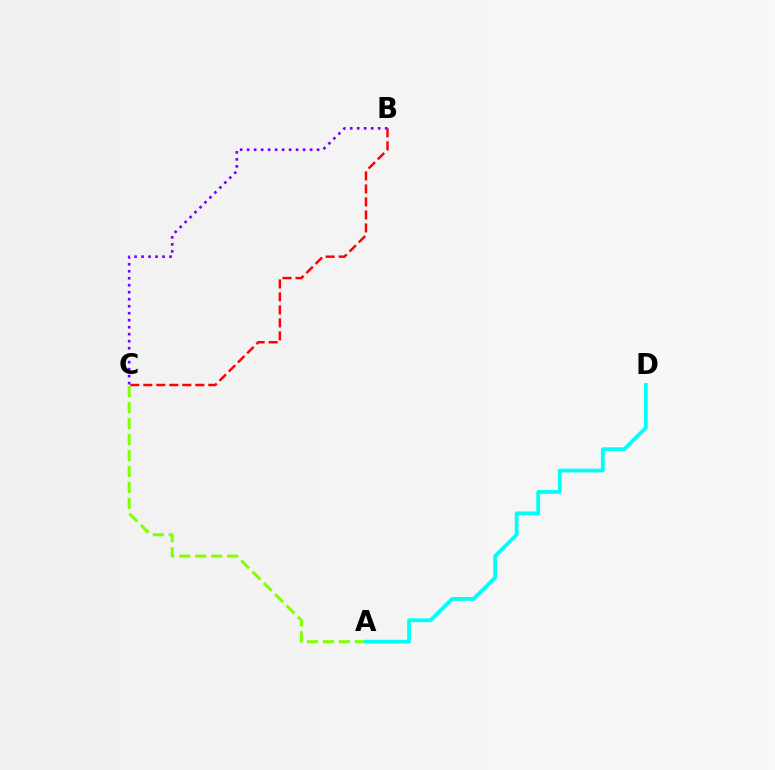{('A', 'C'): [{'color': '#84ff00', 'line_style': 'dashed', 'thickness': 2.17}], ('B', 'C'): [{'color': '#ff0000', 'line_style': 'dashed', 'thickness': 1.77}, {'color': '#7200ff', 'line_style': 'dotted', 'thickness': 1.9}], ('A', 'D'): [{'color': '#00fff6', 'line_style': 'solid', 'thickness': 2.71}]}